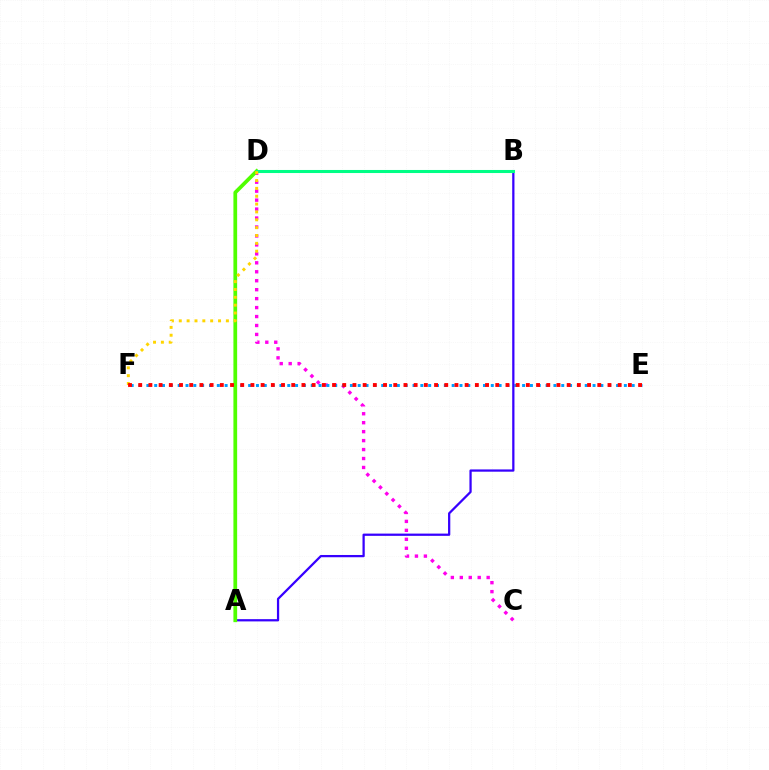{('C', 'D'): [{'color': '#ff00ed', 'line_style': 'dotted', 'thickness': 2.43}], ('E', 'F'): [{'color': '#009eff', 'line_style': 'dotted', 'thickness': 2.13}, {'color': '#ff0000', 'line_style': 'dotted', 'thickness': 2.77}], ('A', 'B'): [{'color': '#3700ff', 'line_style': 'solid', 'thickness': 1.62}], ('A', 'D'): [{'color': '#4fff00', 'line_style': 'solid', 'thickness': 2.69}], ('B', 'D'): [{'color': '#00ff86', 'line_style': 'solid', 'thickness': 2.2}], ('D', 'F'): [{'color': '#ffd500', 'line_style': 'dotted', 'thickness': 2.13}]}